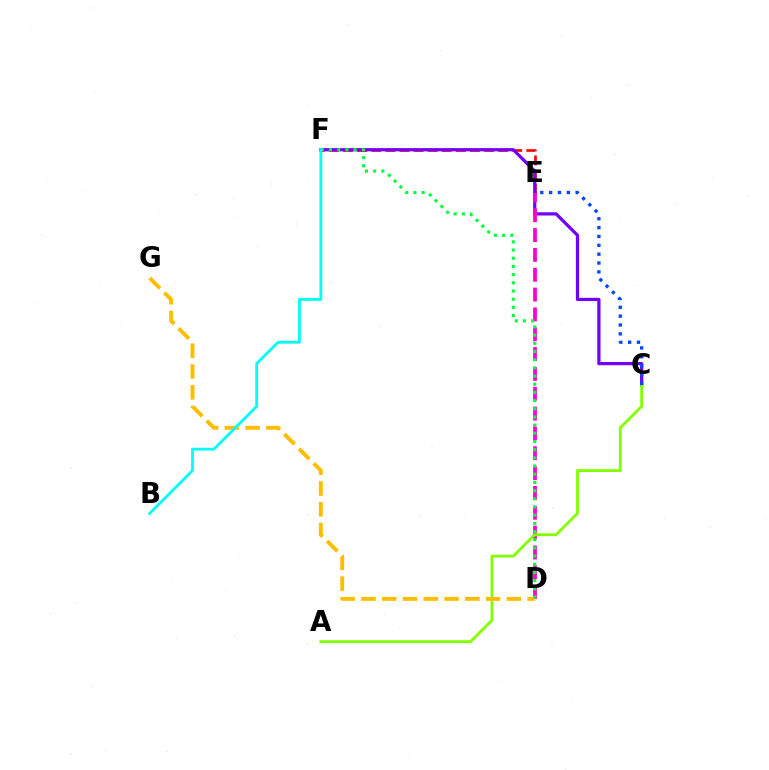{('E', 'F'): [{'color': '#ff0000', 'line_style': 'dashed', 'thickness': 1.91}], ('C', 'F'): [{'color': '#7200ff', 'line_style': 'solid', 'thickness': 2.33}], ('D', 'E'): [{'color': '#ff00cf', 'line_style': 'dashed', 'thickness': 2.69}], ('A', 'C'): [{'color': '#84ff00', 'line_style': 'solid', 'thickness': 2.05}], ('D', 'G'): [{'color': '#ffbd00', 'line_style': 'dashed', 'thickness': 2.82}], ('D', 'F'): [{'color': '#00ff39', 'line_style': 'dotted', 'thickness': 2.22}], ('C', 'E'): [{'color': '#004bff', 'line_style': 'dotted', 'thickness': 2.41}], ('B', 'F'): [{'color': '#00fff6', 'line_style': 'solid', 'thickness': 2.02}]}